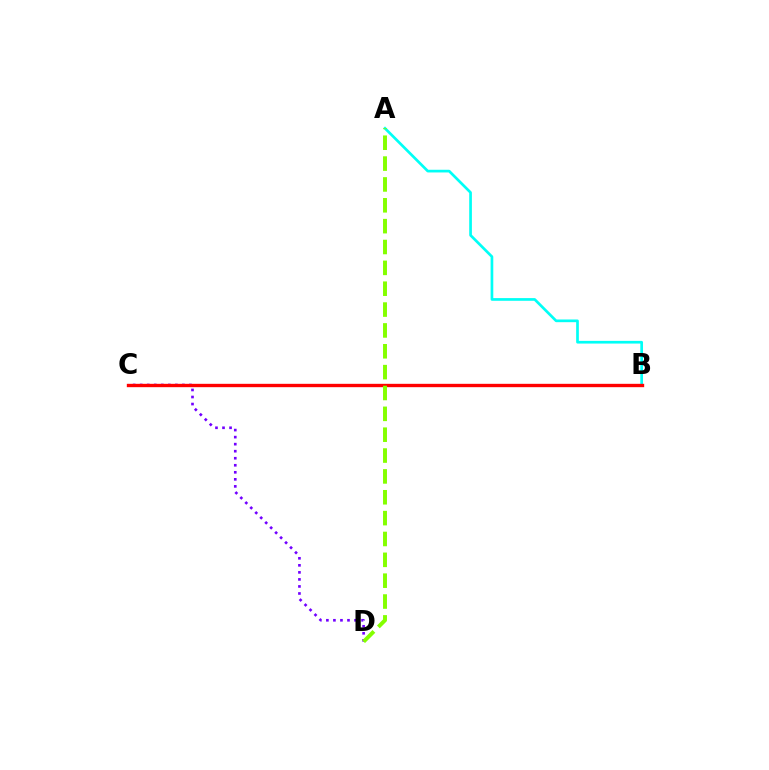{('A', 'B'): [{'color': '#00fff6', 'line_style': 'solid', 'thickness': 1.94}], ('C', 'D'): [{'color': '#7200ff', 'line_style': 'dotted', 'thickness': 1.91}], ('B', 'C'): [{'color': '#ff0000', 'line_style': 'solid', 'thickness': 2.42}], ('A', 'D'): [{'color': '#84ff00', 'line_style': 'dashed', 'thickness': 2.83}]}